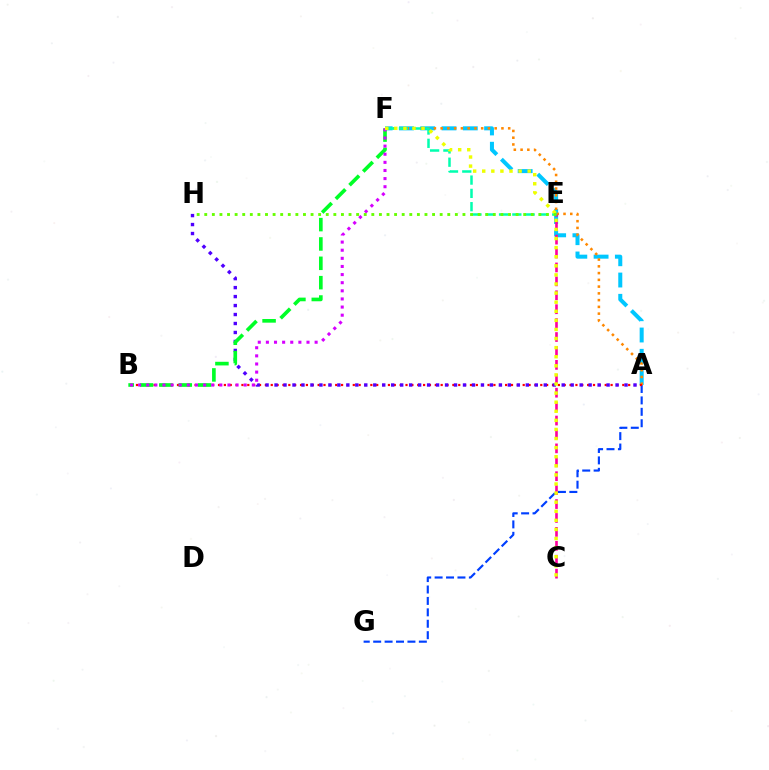{('A', 'F'): [{'color': '#00c7ff', 'line_style': 'dashed', 'thickness': 2.89}, {'color': '#ff8800', 'line_style': 'dotted', 'thickness': 1.84}], ('C', 'E'): [{'color': '#ff00a0', 'line_style': 'dashed', 'thickness': 1.89}], ('A', 'G'): [{'color': '#003fff', 'line_style': 'dashed', 'thickness': 1.55}], ('E', 'F'): [{'color': '#00ffaf', 'line_style': 'dashed', 'thickness': 1.81}], ('A', 'B'): [{'color': '#ff0000', 'line_style': 'dotted', 'thickness': 1.59}], ('A', 'H'): [{'color': '#4f00ff', 'line_style': 'dotted', 'thickness': 2.44}], ('B', 'F'): [{'color': '#00ff27', 'line_style': 'dashed', 'thickness': 2.63}, {'color': '#d600ff', 'line_style': 'dotted', 'thickness': 2.21}], ('C', 'F'): [{'color': '#eeff00', 'line_style': 'dotted', 'thickness': 2.47}], ('E', 'H'): [{'color': '#66ff00', 'line_style': 'dotted', 'thickness': 2.06}]}